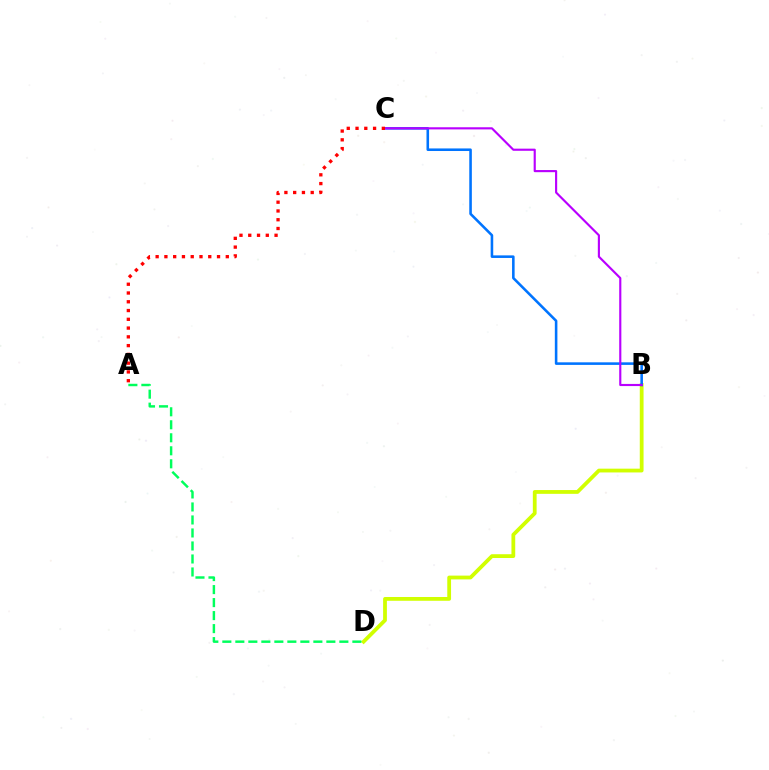{('B', 'D'): [{'color': '#d1ff00', 'line_style': 'solid', 'thickness': 2.72}], ('B', 'C'): [{'color': '#0074ff', 'line_style': 'solid', 'thickness': 1.85}, {'color': '#b900ff', 'line_style': 'solid', 'thickness': 1.54}], ('A', 'D'): [{'color': '#00ff5c', 'line_style': 'dashed', 'thickness': 1.77}], ('A', 'C'): [{'color': '#ff0000', 'line_style': 'dotted', 'thickness': 2.38}]}